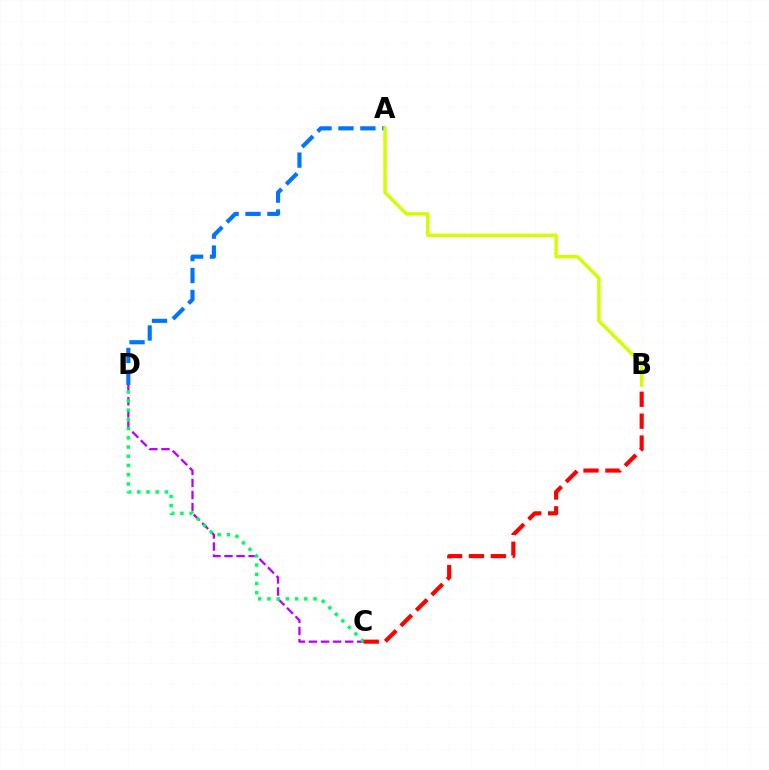{('C', 'D'): [{'color': '#b900ff', 'line_style': 'dashed', 'thickness': 1.64}, {'color': '#00ff5c', 'line_style': 'dotted', 'thickness': 2.51}], ('A', 'D'): [{'color': '#0074ff', 'line_style': 'dashed', 'thickness': 2.98}], ('A', 'B'): [{'color': '#d1ff00', 'line_style': 'solid', 'thickness': 2.48}], ('B', 'C'): [{'color': '#ff0000', 'line_style': 'dashed', 'thickness': 2.97}]}